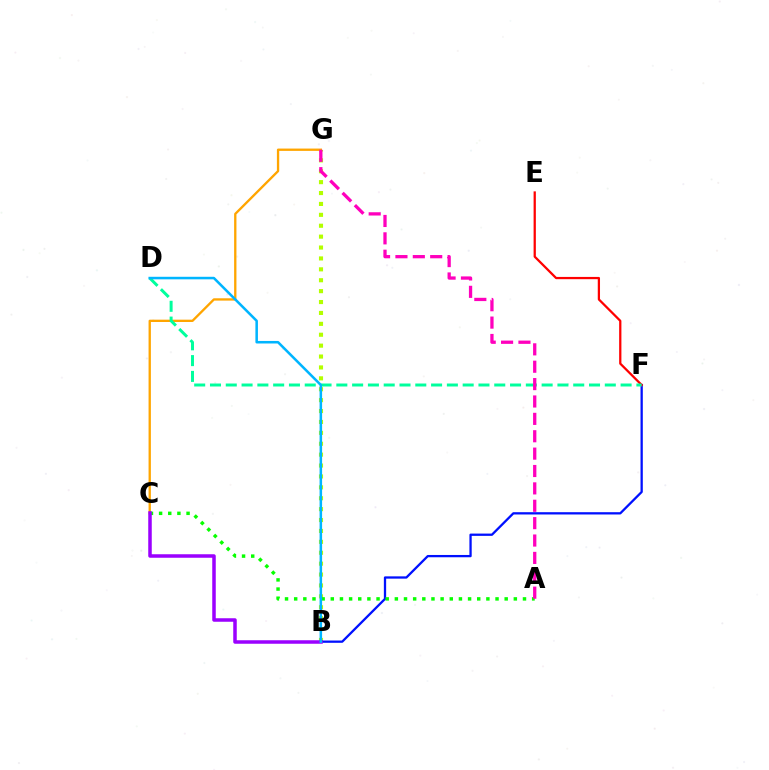{('C', 'G'): [{'color': '#ffa500', 'line_style': 'solid', 'thickness': 1.68}], ('B', 'G'): [{'color': '#b3ff00', 'line_style': 'dotted', 'thickness': 2.96}], ('B', 'F'): [{'color': '#0010ff', 'line_style': 'solid', 'thickness': 1.65}], ('A', 'C'): [{'color': '#08ff00', 'line_style': 'dotted', 'thickness': 2.49}], ('E', 'F'): [{'color': '#ff0000', 'line_style': 'solid', 'thickness': 1.62}], ('B', 'C'): [{'color': '#9b00ff', 'line_style': 'solid', 'thickness': 2.53}], ('D', 'F'): [{'color': '#00ff9d', 'line_style': 'dashed', 'thickness': 2.15}], ('A', 'G'): [{'color': '#ff00bd', 'line_style': 'dashed', 'thickness': 2.36}], ('B', 'D'): [{'color': '#00b5ff', 'line_style': 'solid', 'thickness': 1.83}]}